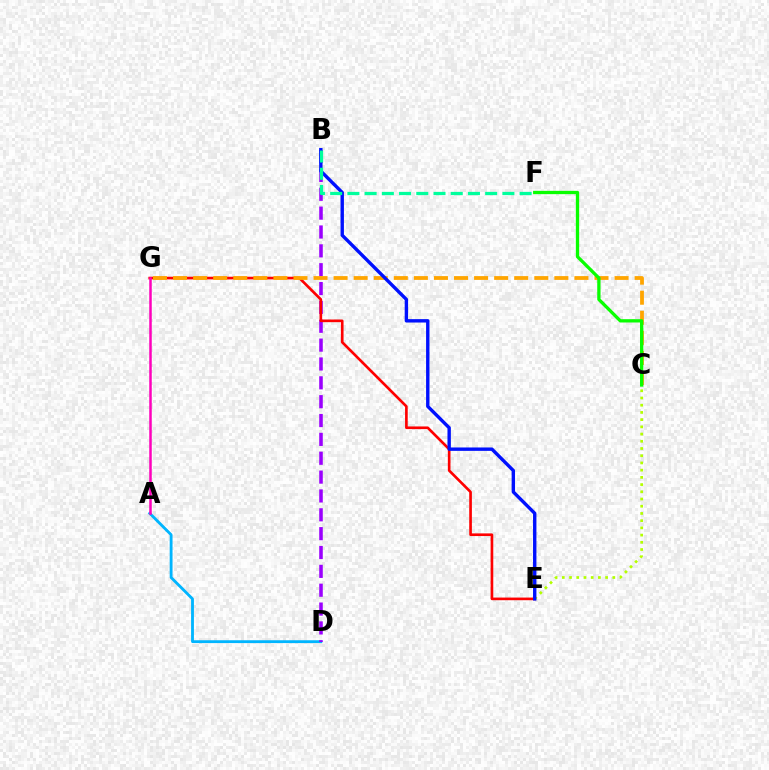{('A', 'D'): [{'color': '#00b5ff', 'line_style': 'solid', 'thickness': 2.04}], ('B', 'D'): [{'color': '#9b00ff', 'line_style': 'dashed', 'thickness': 2.56}], ('E', 'G'): [{'color': '#ff0000', 'line_style': 'solid', 'thickness': 1.91}], ('C', 'E'): [{'color': '#b3ff00', 'line_style': 'dotted', 'thickness': 1.96}], ('C', 'G'): [{'color': '#ffa500', 'line_style': 'dashed', 'thickness': 2.73}], ('C', 'F'): [{'color': '#08ff00', 'line_style': 'solid', 'thickness': 2.38}], ('A', 'G'): [{'color': '#ff00bd', 'line_style': 'solid', 'thickness': 1.81}], ('B', 'E'): [{'color': '#0010ff', 'line_style': 'solid', 'thickness': 2.44}], ('B', 'F'): [{'color': '#00ff9d', 'line_style': 'dashed', 'thickness': 2.34}]}